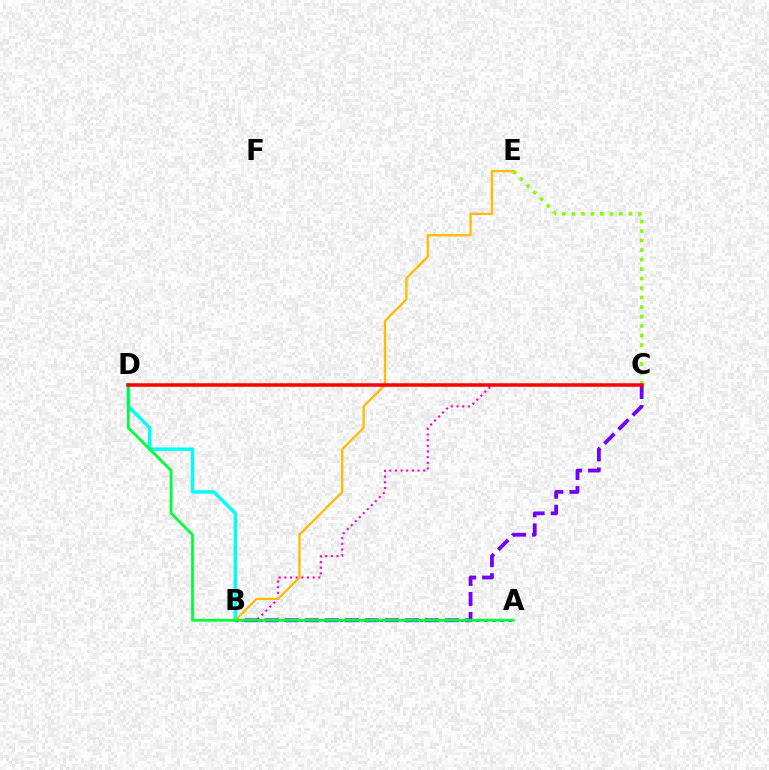{('B', 'D'): [{'color': '#00fff6', 'line_style': 'solid', 'thickness': 2.45}], ('B', 'C'): [{'color': '#ff00cf', 'line_style': 'dotted', 'thickness': 1.54}, {'color': '#7200ff', 'line_style': 'dashed', 'thickness': 2.72}], ('C', 'E'): [{'color': '#84ff00', 'line_style': 'dotted', 'thickness': 2.58}], ('A', 'B'): [{'color': '#004bff', 'line_style': 'dotted', 'thickness': 2.18}], ('B', 'E'): [{'color': '#ffbd00', 'line_style': 'solid', 'thickness': 1.67}], ('A', 'D'): [{'color': '#00ff39', 'line_style': 'solid', 'thickness': 2.0}], ('C', 'D'): [{'color': '#ff0000', 'line_style': 'solid', 'thickness': 2.52}]}